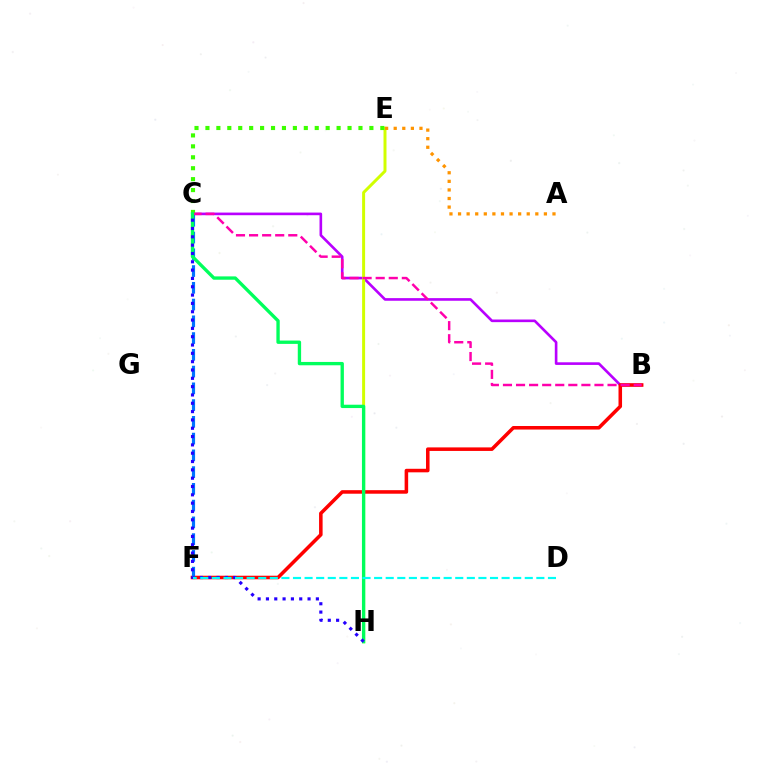{('B', 'C'): [{'color': '#b900ff', 'line_style': 'solid', 'thickness': 1.9}, {'color': '#ff00ac', 'line_style': 'dashed', 'thickness': 1.78}], ('E', 'H'): [{'color': '#d1ff00', 'line_style': 'solid', 'thickness': 2.15}], ('A', 'E'): [{'color': '#ff9400', 'line_style': 'dotted', 'thickness': 2.33}], ('B', 'F'): [{'color': '#ff0000', 'line_style': 'solid', 'thickness': 2.55}], ('C', 'E'): [{'color': '#3dff00', 'line_style': 'dotted', 'thickness': 2.97}], ('C', 'F'): [{'color': '#0074ff', 'line_style': 'dashed', 'thickness': 2.28}], ('C', 'H'): [{'color': '#00ff5c', 'line_style': 'solid', 'thickness': 2.4}, {'color': '#2500ff', 'line_style': 'dotted', 'thickness': 2.26}], ('D', 'F'): [{'color': '#00fff6', 'line_style': 'dashed', 'thickness': 1.57}]}